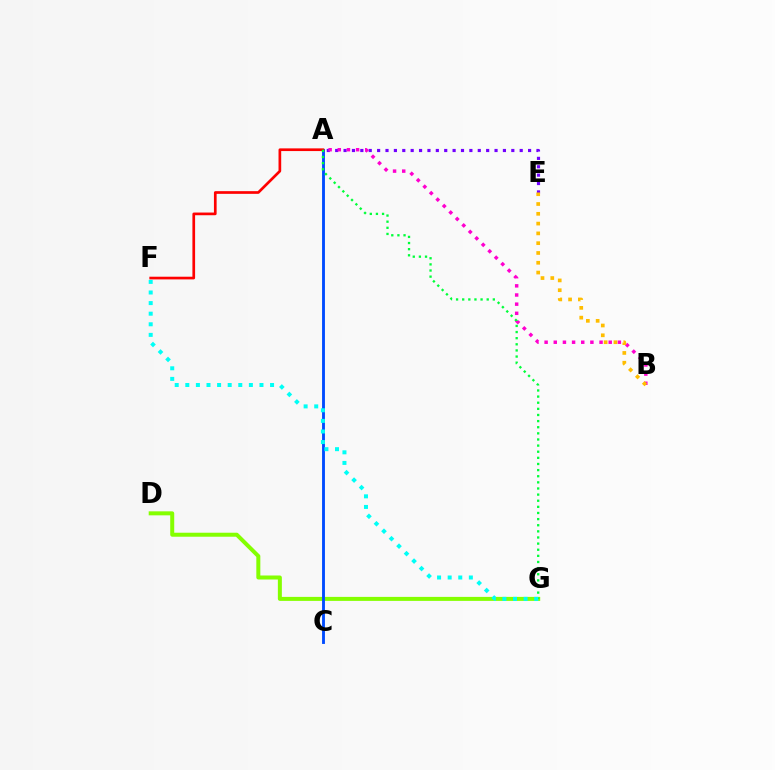{('D', 'G'): [{'color': '#84ff00', 'line_style': 'solid', 'thickness': 2.88}], ('A', 'E'): [{'color': '#7200ff', 'line_style': 'dotted', 'thickness': 2.28}], ('A', 'C'): [{'color': '#004bff', 'line_style': 'solid', 'thickness': 2.06}], ('A', 'B'): [{'color': '#ff00cf', 'line_style': 'dotted', 'thickness': 2.49}], ('A', 'F'): [{'color': '#ff0000', 'line_style': 'solid', 'thickness': 1.93}], ('A', 'G'): [{'color': '#00ff39', 'line_style': 'dotted', 'thickness': 1.66}], ('B', 'E'): [{'color': '#ffbd00', 'line_style': 'dotted', 'thickness': 2.66}], ('F', 'G'): [{'color': '#00fff6', 'line_style': 'dotted', 'thickness': 2.88}]}